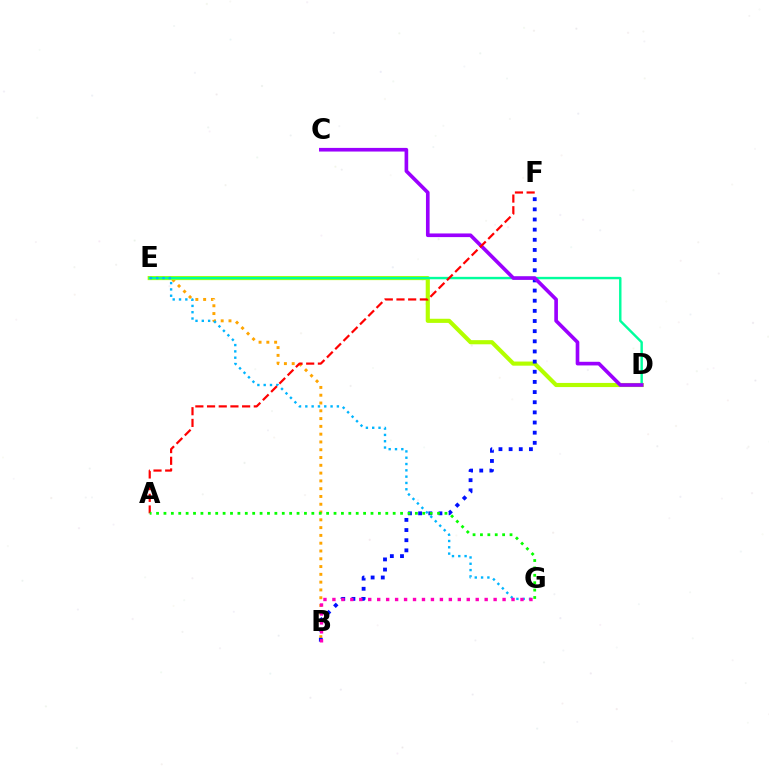{('B', 'E'): [{'color': '#ffa500', 'line_style': 'dotted', 'thickness': 2.12}], ('D', 'E'): [{'color': '#b3ff00', 'line_style': 'solid', 'thickness': 2.98}, {'color': '#00ff9d', 'line_style': 'solid', 'thickness': 1.74}], ('B', 'F'): [{'color': '#0010ff', 'line_style': 'dotted', 'thickness': 2.76}], ('E', 'G'): [{'color': '#00b5ff', 'line_style': 'dotted', 'thickness': 1.71}], ('B', 'G'): [{'color': '#ff00bd', 'line_style': 'dotted', 'thickness': 2.43}], ('C', 'D'): [{'color': '#9b00ff', 'line_style': 'solid', 'thickness': 2.63}], ('A', 'F'): [{'color': '#ff0000', 'line_style': 'dashed', 'thickness': 1.59}], ('A', 'G'): [{'color': '#08ff00', 'line_style': 'dotted', 'thickness': 2.01}]}